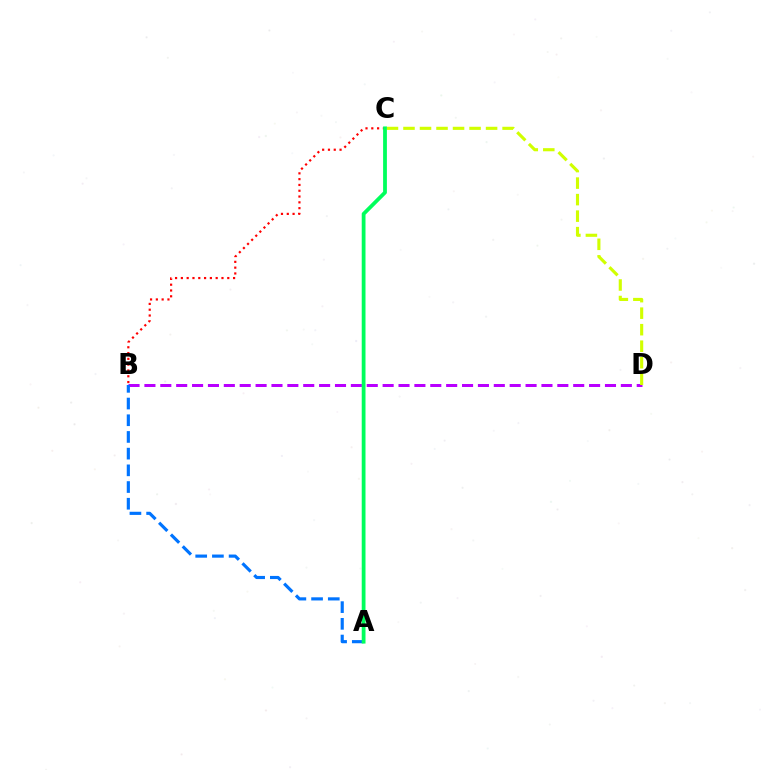{('B', 'C'): [{'color': '#ff0000', 'line_style': 'dotted', 'thickness': 1.58}], ('B', 'D'): [{'color': '#b900ff', 'line_style': 'dashed', 'thickness': 2.16}], ('A', 'B'): [{'color': '#0074ff', 'line_style': 'dashed', 'thickness': 2.27}], ('C', 'D'): [{'color': '#d1ff00', 'line_style': 'dashed', 'thickness': 2.24}], ('A', 'C'): [{'color': '#00ff5c', 'line_style': 'solid', 'thickness': 2.72}]}